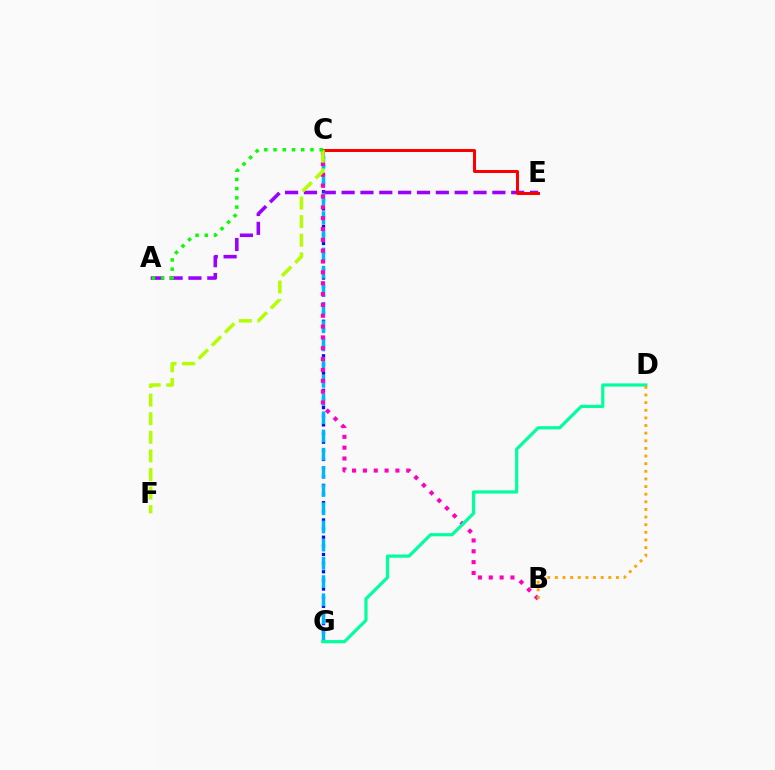{('C', 'G'): [{'color': '#0010ff', 'line_style': 'dotted', 'thickness': 2.35}, {'color': '#00b5ff', 'line_style': 'dashed', 'thickness': 2.47}], ('A', 'E'): [{'color': '#9b00ff', 'line_style': 'dashed', 'thickness': 2.56}], ('B', 'C'): [{'color': '#ff00bd', 'line_style': 'dotted', 'thickness': 2.94}], ('D', 'G'): [{'color': '#00ff9d', 'line_style': 'solid', 'thickness': 2.29}], ('C', 'E'): [{'color': '#ff0000', 'line_style': 'solid', 'thickness': 2.16}], ('B', 'D'): [{'color': '#ffa500', 'line_style': 'dotted', 'thickness': 2.07}], ('C', 'F'): [{'color': '#b3ff00', 'line_style': 'dashed', 'thickness': 2.53}], ('A', 'C'): [{'color': '#08ff00', 'line_style': 'dotted', 'thickness': 2.51}]}